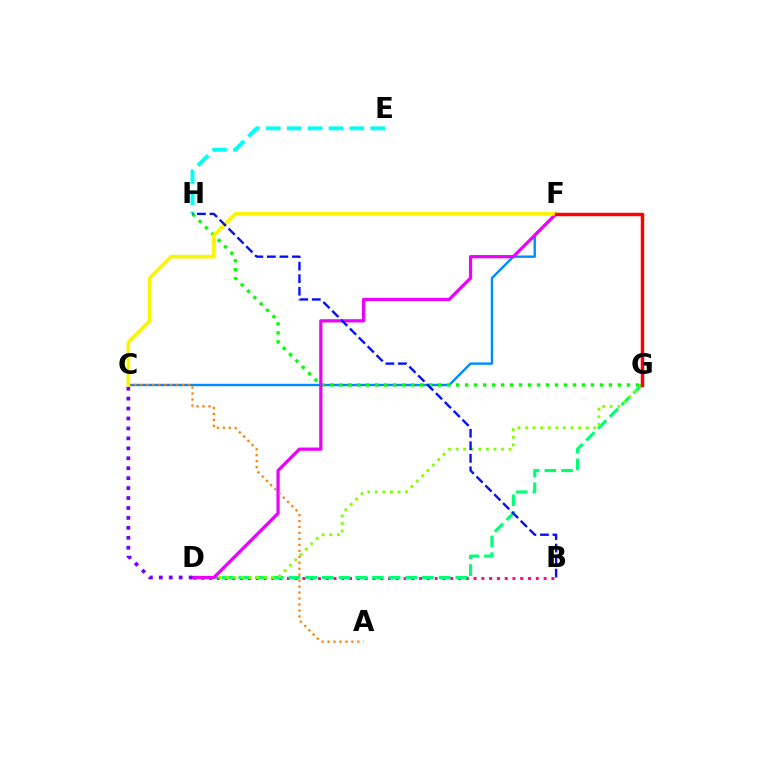{('B', 'D'): [{'color': '#ff0094', 'line_style': 'dotted', 'thickness': 2.11}], ('D', 'G'): [{'color': '#00ff74', 'line_style': 'dashed', 'thickness': 2.27}, {'color': '#84ff00', 'line_style': 'dotted', 'thickness': 2.06}], ('C', 'F'): [{'color': '#008cff', 'line_style': 'solid', 'thickness': 1.73}, {'color': '#fcf500', 'line_style': 'solid', 'thickness': 2.61}], ('G', 'H'): [{'color': '#08ff00', 'line_style': 'dotted', 'thickness': 2.44}], ('D', 'F'): [{'color': '#ee00ff', 'line_style': 'solid', 'thickness': 2.33}], ('E', 'H'): [{'color': '#00fff6', 'line_style': 'dashed', 'thickness': 2.84}], ('A', 'C'): [{'color': '#ff7c00', 'line_style': 'dotted', 'thickness': 1.62}], ('C', 'D'): [{'color': '#7200ff', 'line_style': 'dotted', 'thickness': 2.7}], ('B', 'H'): [{'color': '#0010ff', 'line_style': 'dashed', 'thickness': 1.7}], ('F', 'G'): [{'color': '#ff0000', 'line_style': 'solid', 'thickness': 2.49}]}